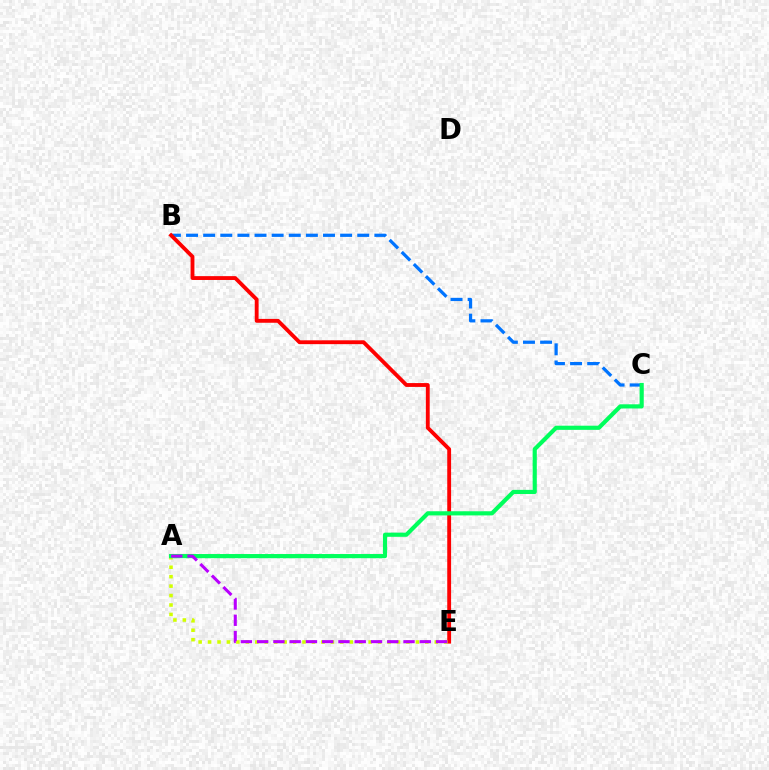{('B', 'C'): [{'color': '#0074ff', 'line_style': 'dashed', 'thickness': 2.33}], ('B', 'E'): [{'color': '#ff0000', 'line_style': 'solid', 'thickness': 2.77}], ('A', 'E'): [{'color': '#d1ff00', 'line_style': 'dotted', 'thickness': 2.57}, {'color': '#b900ff', 'line_style': 'dashed', 'thickness': 2.21}], ('A', 'C'): [{'color': '#00ff5c', 'line_style': 'solid', 'thickness': 2.99}]}